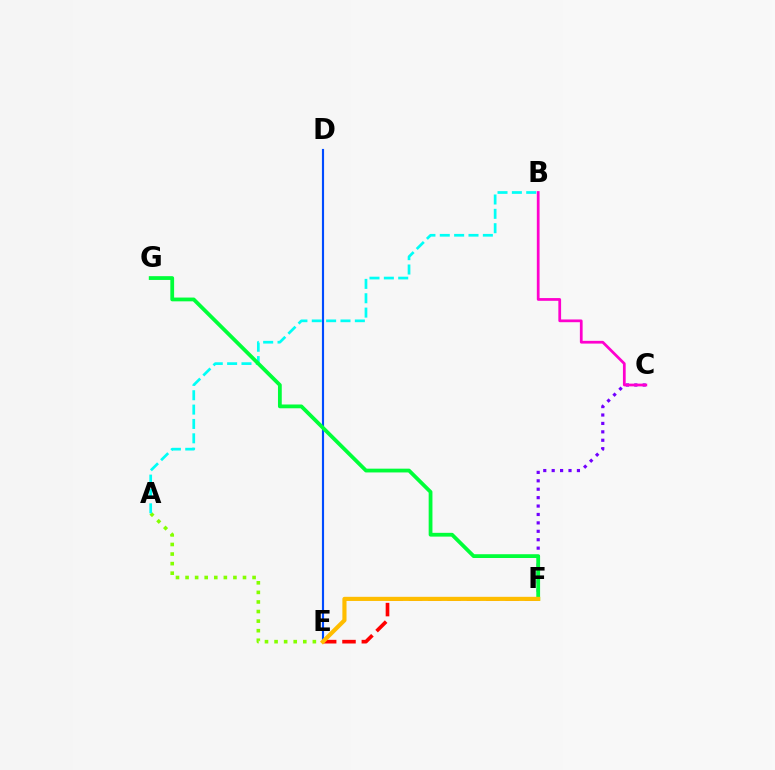{('E', 'F'): [{'color': '#ff0000', 'line_style': 'dashed', 'thickness': 2.63}, {'color': '#ffbd00', 'line_style': 'solid', 'thickness': 2.98}], ('C', 'F'): [{'color': '#7200ff', 'line_style': 'dotted', 'thickness': 2.29}], ('A', 'E'): [{'color': '#84ff00', 'line_style': 'dotted', 'thickness': 2.6}], ('D', 'E'): [{'color': '#004bff', 'line_style': 'solid', 'thickness': 1.54}], ('A', 'B'): [{'color': '#00fff6', 'line_style': 'dashed', 'thickness': 1.95}], ('B', 'C'): [{'color': '#ff00cf', 'line_style': 'solid', 'thickness': 1.98}], ('F', 'G'): [{'color': '#00ff39', 'line_style': 'solid', 'thickness': 2.72}]}